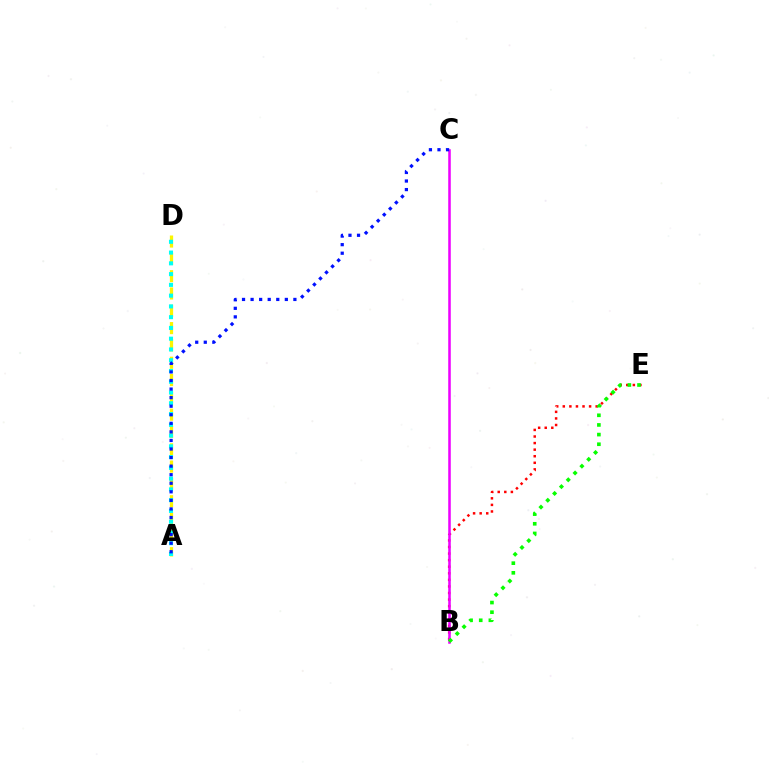{('B', 'E'): [{'color': '#ff0000', 'line_style': 'dotted', 'thickness': 1.79}, {'color': '#08ff00', 'line_style': 'dotted', 'thickness': 2.62}], ('A', 'D'): [{'color': '#fcf500', 'line_style': 'dashed', 'thickness': 2.35}, {'color': '#00fff6', 'line_style': 'dotted', 'thickness': 2.92}], ('B', 'C'): [{'color': '#ee00ff', 'line_style': 'solid', 'thickness': 1.83}], ('A', 'C'): [{'color': '#0010ff', 'line_style': 'dotted', 'thickness': 2.33}]}